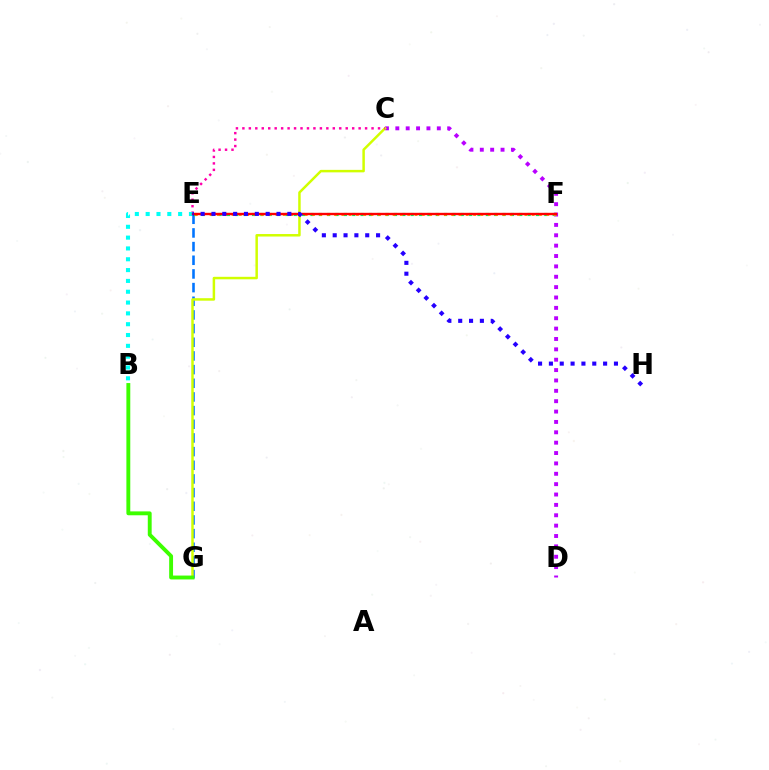{('E', 'G'): [{'color': '#0074ff', 'line_style': 'dashed', 'thickness': 1.86}], ('C', 'D'): [{'color': '#b900ff', 'line_style': 'dotted', 'thickness': 2.82}], ('E', 'F'): [{'color': '#00ff5c', 'line_style': 'dotted', 'thickness': 2.27}, {'color': '#ff9400', 'line_style': 'dotted', 'thickness': 1.99}, {'color': '#ff0000', 'line_style': 'solid', 'thickness': 1.71}], ('C', 'G'): [{'color': '#d1ff00', 'line_style': 'solid', 'thickness': 1.79}], ('C', 'E'): [{'color': '#ff00ac', 'line_style': 'dotted', 'thickness': 1.75}], ('B', 'E'): [{'color': '#00fff6', 'line_style': 'dotted', 'thickness': 2.94}], ('E', 'H'): [{'color': '#2500ff', 'line_style': 'dotted', 'thickness': 2.95}], ('B', 'G'): [{'color': '#3dff00', 'line_style': 'solid', 'thickness': 2.8}]}